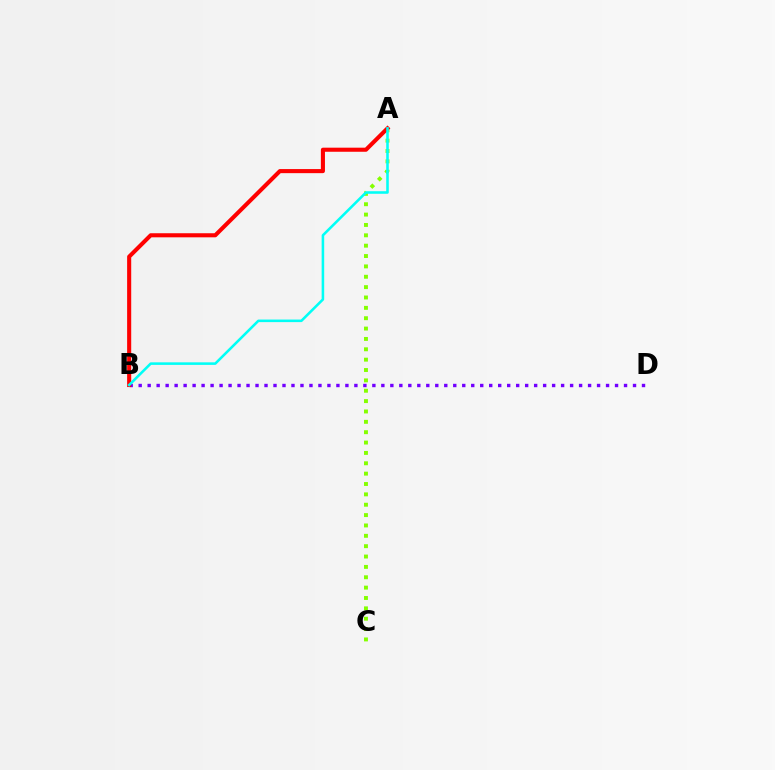{('B', 'D'): [{'color': '#7200ff', 'line_style': 'dotted', 'thickness': 2.44}], ('A', 'C'): [{'color': '#84ff00', 'line_style': 'dotted', 'thickness': 2.82}], ('A', 'B'): [{'color': '#ff0000', 'line_style': 'solid', 'thickness': 2.94}, {'color': '#00fff6', 'line_style': 'solid', 'thickness': 1.84}]}